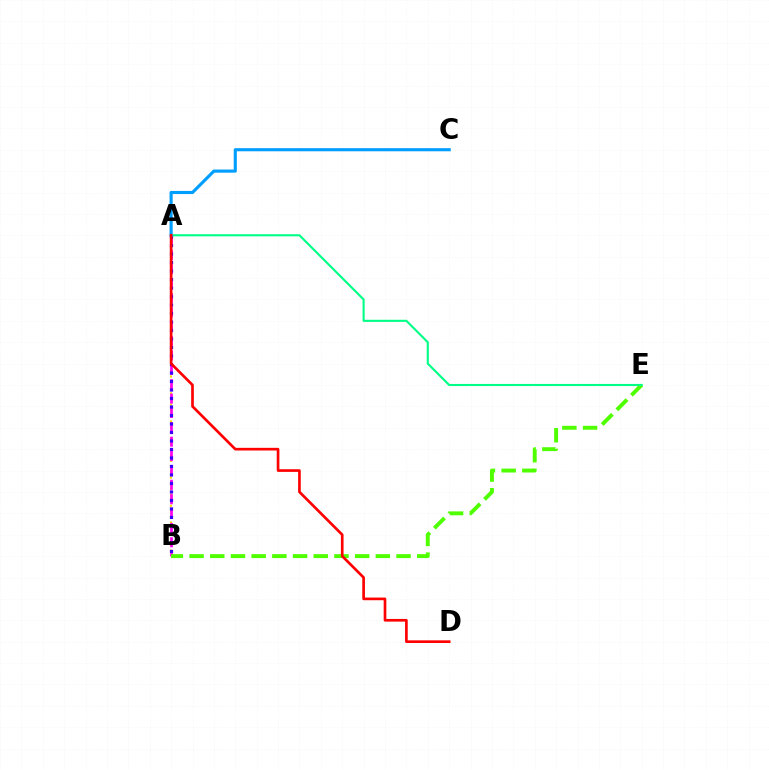{('A', 'B'): [{'color': '#ffd500', 'line_style': 'dotted', 'thickness': 1.53}, {'color': '#ff00ed', 'line_style': 'dashed', 'thickness': 1.95}, {'color': '#3700ff', 'line_style': 'dotted', 'thickness': 2.31}], ('B', 'E'): [{'color': '#4fff00', 'line_style': 'dashed', 'thickness': 2.81}], ('A', 'E'): [{'color': '#00ff86', 'line_style': 'solid', 'thickness': 1.52}], ('A', 'C'): [{'color': '#009eff', 'line_style': 'solid', 'thickness': 2.25}], ('A', 'D'): [{'color': '#ff0000', 'line_style': 'solid', 'thickness': 1.92}]}